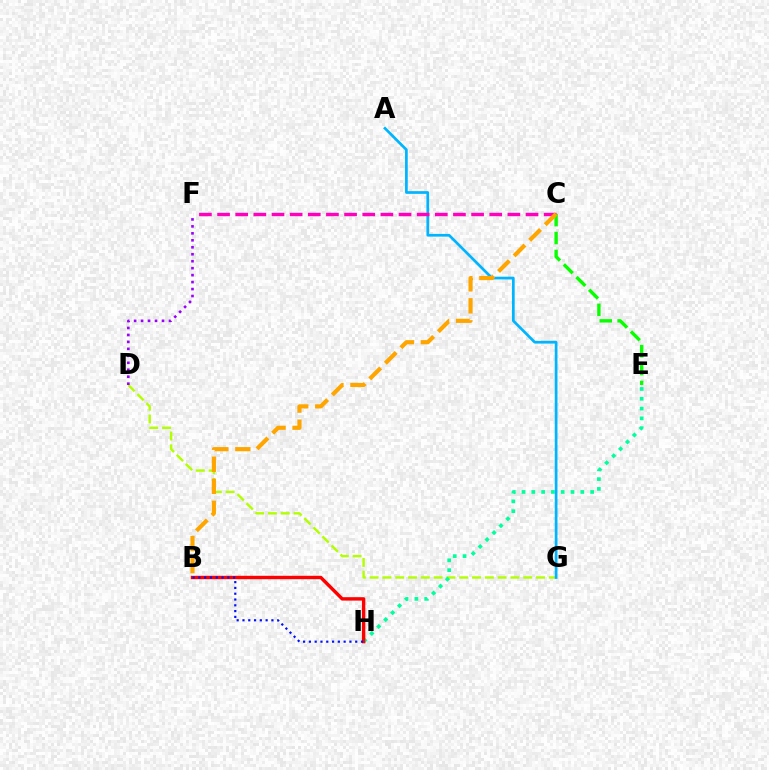{('D', 'G'): [{'color': '#b3ff00', 'line_style': 'dashed', 'thickness': 1.74}], ('E', 'H'): [{'color': '#00ff9d', 'line_style': 'dotted', 'thickness': 2.66}], ('D', 'F'): [{'color': '#9b00ff', 'line_style': 'dotted', 'thickness': 1.89}], ('B', 'H'): [{'color': '#ff0000', 'line_style': 'solid', 'thickness': 2.46}, {'color': '#0010ff', 'line_style': 'dotted', 'thickness': 1.57}], ('C', 'E'): [{'color': '#08ff00', 'line_style': 'dashed', 'thickness': 2.43}], ('A', 'G'): [{'color': '#00b5ff', 'line_style': 'solid', 'thickness': 1.95}], ('C', 'F'): [{'color': '#ff00bd', 'line_style': 'dashed', 'thickness': 2.47}], ('B', 'C'): [{'color': '#ffa500', 'line_style': 'dashed', 'thickness': 2.99}]}